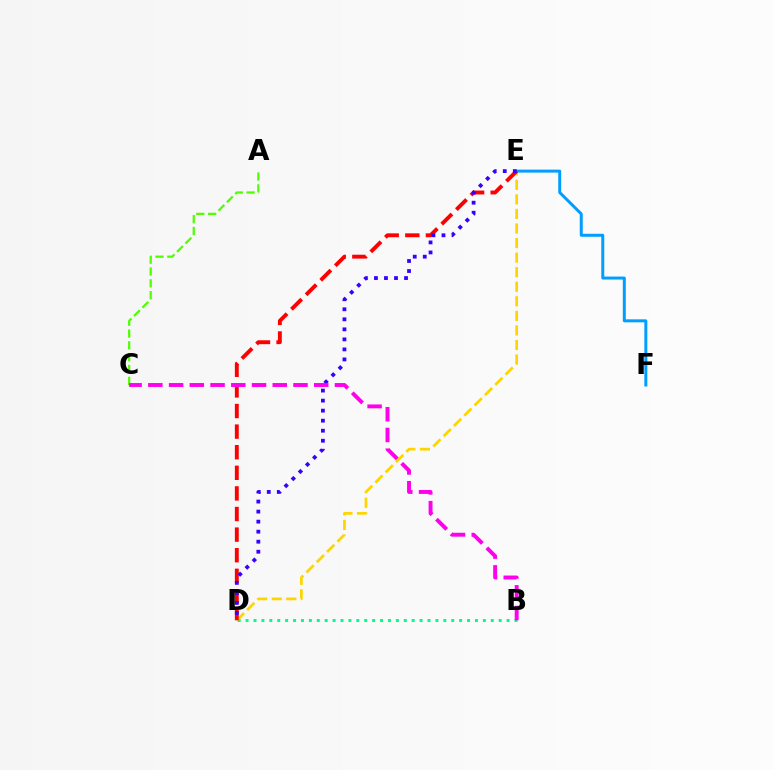{('B', 'D'): [{'color': '#00ff86', 'line_style': 'dotted', 'thickness': 2.15}], ('D', 'E'): [{'color': '#ffd500', 'line_style': 'dashed', 'thickness': 1.98}, {'color': '#ff0000', 'line_style': 'dashed', 'thickness': 2.8}, {'color': '#3700ff', 'line_style': 'dotted', 'thickness': 2.72}], ('A', 'C'): [{'color': '#4fff00', 'line_style': 'dashed', 'thickness': 1.61}], ('E', 'F'): [{'color': '#009eff', 'line_style': 'solid', 'thickness': 2.15}], ('B', 'C'): [{'color': '#ff00ed', 'line_style': 'dashed', 'thickness': 2.82}]}